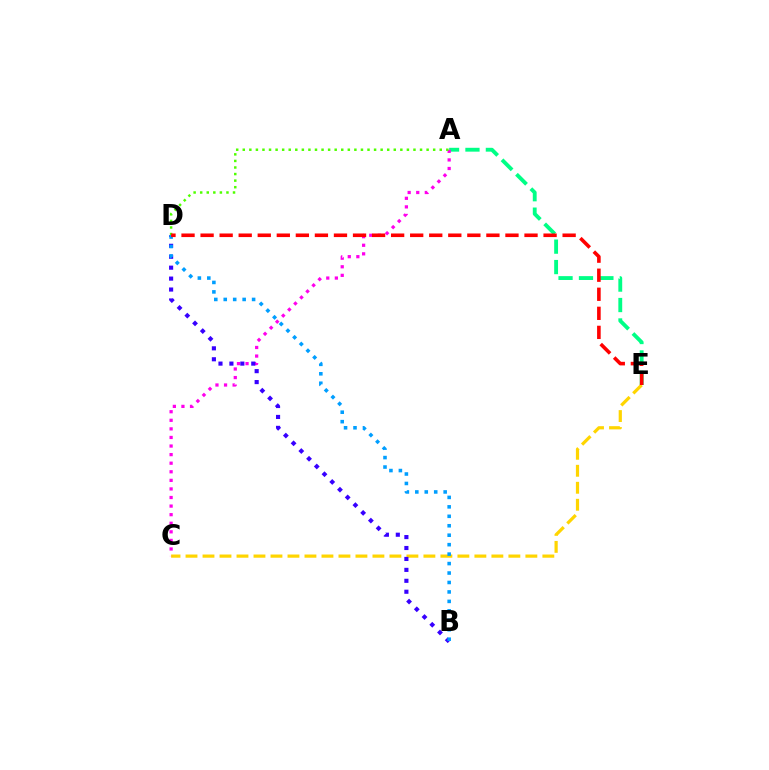{('A', 'E'): [{'color': '#00ff86', 'line_style': 'dashed', 'thickness': 2.77}], ('C', 'E'): [{'color': '#ffd500', 'line_style': 'dashed', 'thickness': 2.31}], ('A', 'C'): [{'color': '#ff00ed', 'line_style': 'dotted', 'thickness': 2.33}], ('A', 'D'): [{'color': '#4fff00', 'line_style': 'dotted', 'thickness': 1.78}], ('B', 'D'): [{'color': '#3700ff', 'line_style': 'dotted', 'thickness': 2.97}, {'color': '#009eff', 'line_style': 'dotted', 'thickness': 2.57}], ('D', 'E'): [{'color': '#ff0000', 'line_style': 'dashed', 'thickness': 2.59}]}